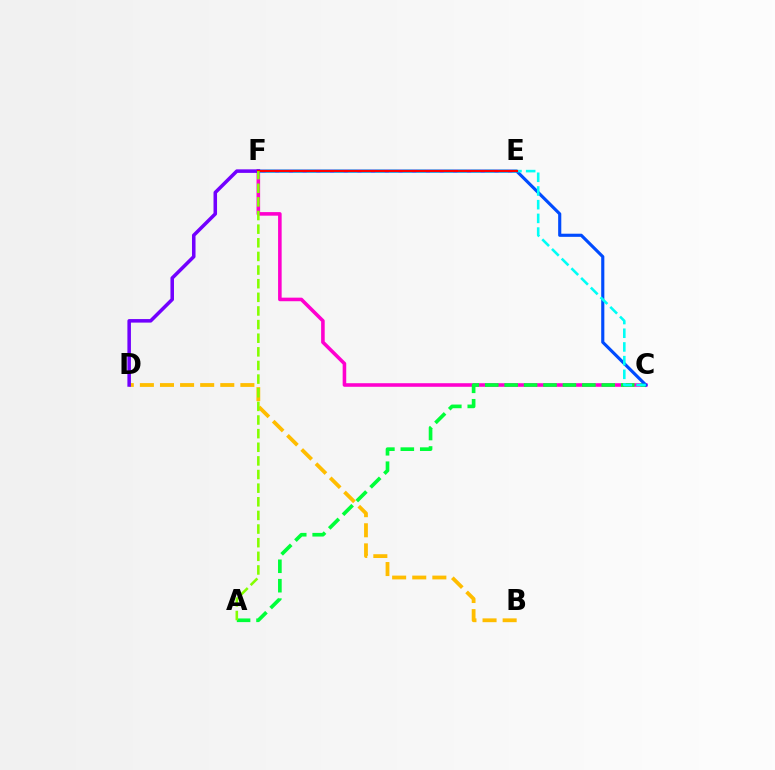{('C', 'F'): [{'color': '#ff00cf', 'line_style': 'solid', 'thickness': 2.57}, {'color': '#004bff', 'line_style': 'solid', 'thickness': 2.26}, {'color': '#00fff6', 'line_style': 'dashed', 'thickness': 1.86}], ('B', 'D'): [{'color': '#ffbd00', 'line_style': 'dashed', 'thickness': 2.73}], ('A', 'C'): [{'color': '#00ff39', 'line_style': 'dashed', 'thickness': 2.64}], ('D', 'F'): [{'color': '#7200ff', 'line_style': 'solid', 'thickness': 2.55}], ('E', 'F'): [{'color': '#ff0000', 'line_style': 'solid', 'thickness': 1.55}], ('A', 'F'): [{'color': '#84ff00', 'line_style': 'dashed', 'thickness': 1.85}]}